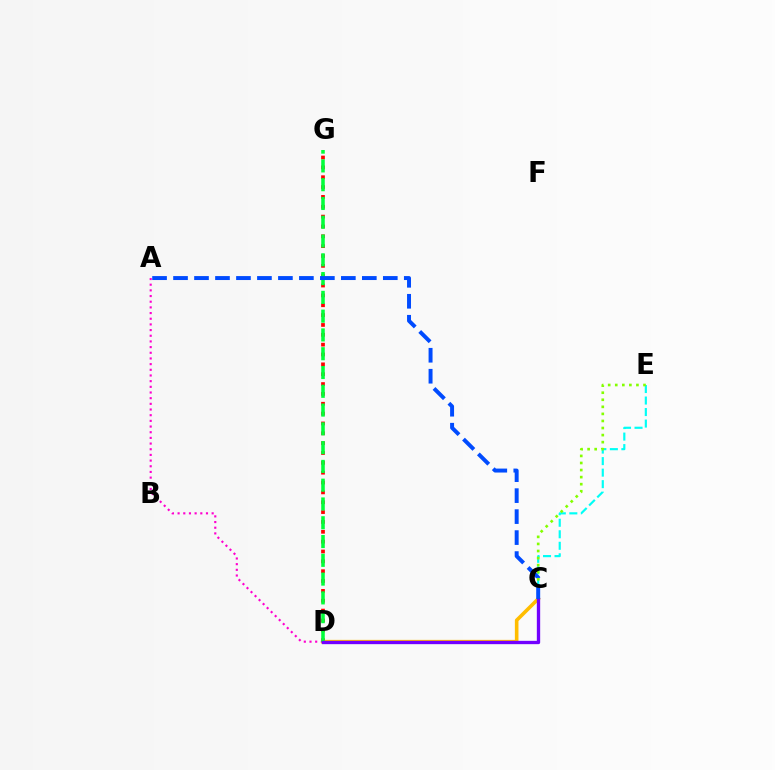{('D', 'G'): [{'color': '#ff0000', 'line_style': 'dotted', 'thickness': 2.68}, {'color': '#00ff39', 'line_style': 'dashed', 'thickness': 2.55}], ('C', 'D'): [{'color': '#ffbd00', 'line_style': 'solid', 'thickness': 2.59}, {'color': '#7200ff', 'line_style': 'solid', 'thickness': 2.39}], ('A', 'D'): [{'color': '#ff00cf', 'line_style': 'dotted', 'thickness': 1.54}], ('C', 'E'): [{'color': '#00fff6', 'line_style': 'dashed', 'thickness': 1.56}, {'color': '#84ff00', 'line_style': 'dotted', 'thickness': 1.92}], ('A', 'C'): [{'color': '#004bff', 'line_style': 'dashed', 'thickness': 2.85}]}